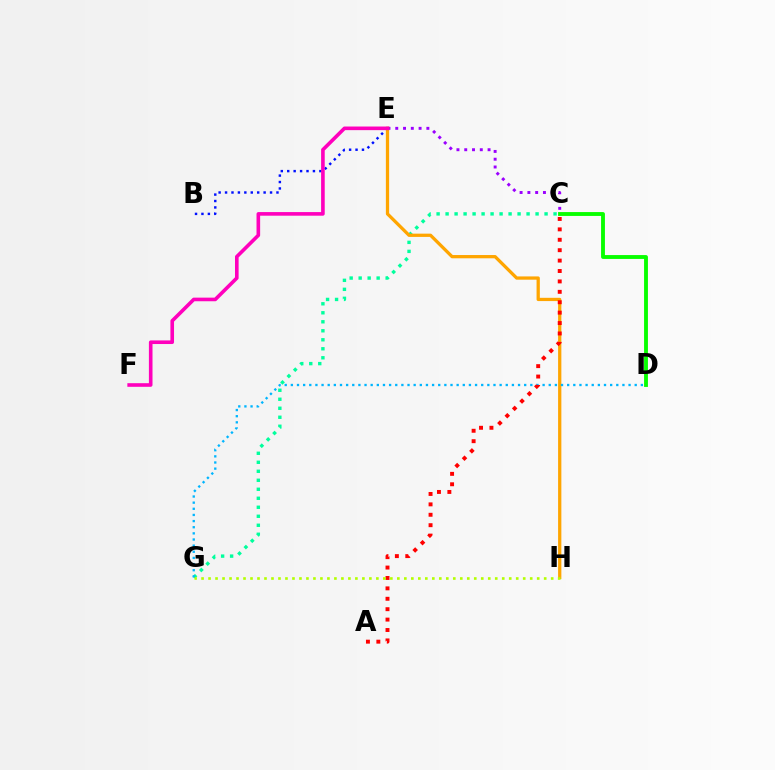{('B', 'E'): [{'color': '#0010ff', 'line_style': 'dotted', 'thickness': 1.75}], ('C', 'E'): [{'color': '#9b00ff', 'line_style': 'dotted', 'thickness': 2.11}], ('C', 'D'): [{'color': '#08ff00', 'line_style': 'solid', 'thickness': 2.78}], ('C', 'G'): [{'color': '#00ff9d', 'line_style': 'dotted', 'thickness': 2.44}], ('E', 'H'): [{'color': '#ffa500', 'line_style': 'solid', 'thickness': 2.35}], ('D', 'G'): [{'color': '#00b5ff', 'line_style': 'dotted', 'thickness': 1.67}], ('A', 'C'): [{'color': '#ff0000', 'line_style': 'dotted', 'thickness': 2.83}], ('E', 'F'): [{'color': '#ff00bd', 'line_style': 'solid', 'thickness': 2.6}], ('G', 'H'): [{'color': '#b3ff00', 'line_style': 'dotted', 'thickness': 1.9}]}